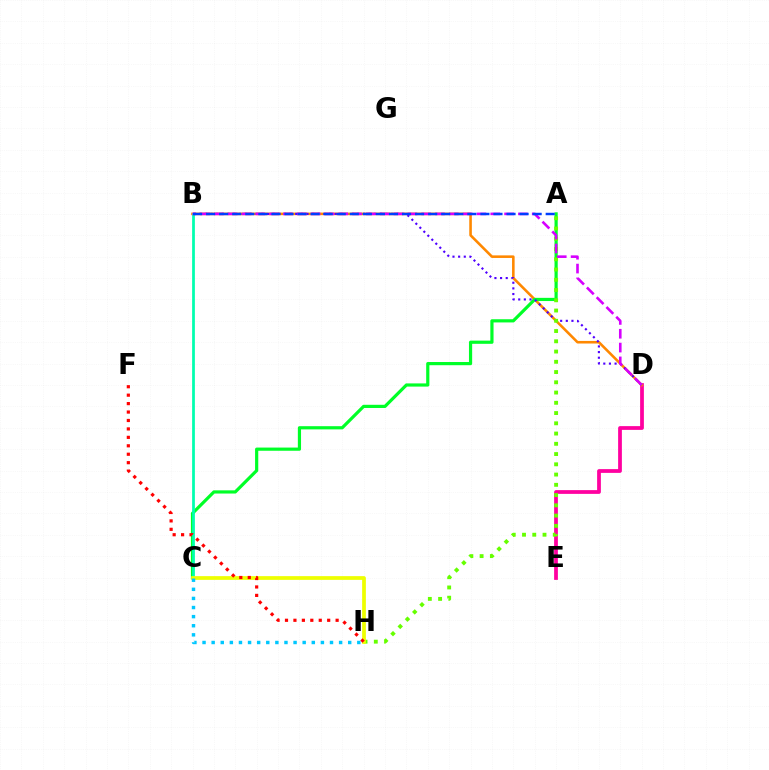{('D', 'E'): [{'color': '#ff00a0', 'line_style': 'solid', 'thickness': 2.71}], ('B', 'D'): [{'color': '#ff8800', 'line_style': 'solid', 'thickness': 1.86}, {'color': '#4f00ff', 'line_style': 'dotted', 'thickness': 1.53}, {'color': '#d600ff', 'line_style': 'dashed', 'thickness': 1.88}], ('A', 'C'): [{'color': '#00ff27', 'line_style': 'solid', 'thickness': 2.3}], ('B', 'C'): [{'color': '#00ffaf', 'line_style': 'solid', 'thickness': 1.98}], ('A', 'H'): [{'color': '#66ff00', 'line_style': 'dotted', 'thickness': 2.79}], ('C', 'H'): [{'color': '#eeff00', 'line_style': 'solid', 'thickness': 2.69}, {'color': '#00c7ff', 'line_style': 'dotted', 'thickness': 2.47}], ('F', 'H'): [{'color': '#ff0000', 'line_style': 'dotted', 'thickness': 2.29}], ('A', 'B'): [{'color': '#003fff', 'line_style': 'dashed', 'thickness': 1.77}]}